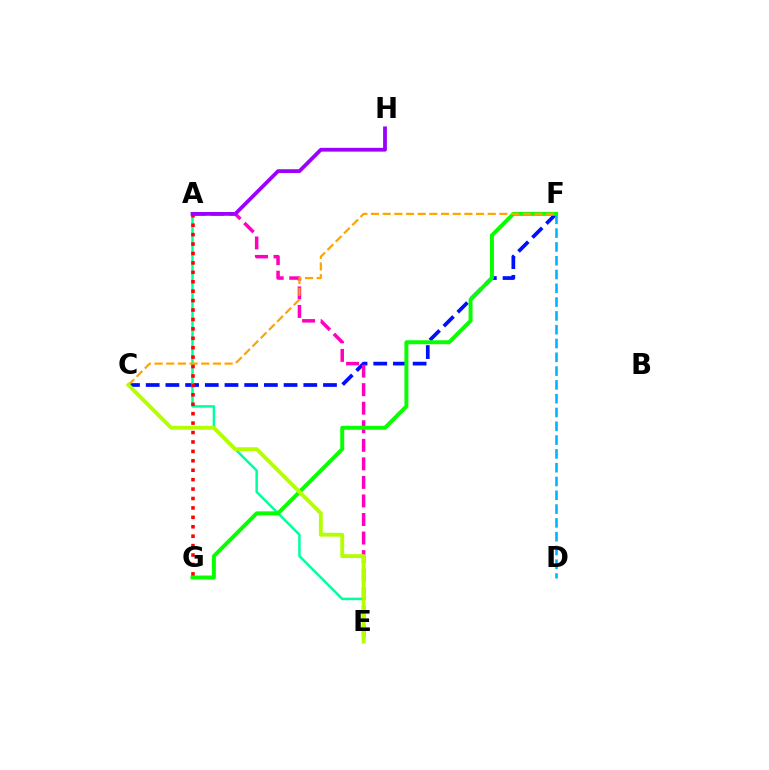{('C', 'F'): [{'color': '#0010ff', 'line_style': 'dashed', 'thickness': 2.68}, {'color': '#ffa500', 'line_style': 'dashed', 'thickness': 1.59}], ('A', 'E'): [{'color': '#00ff9d', 'line_style': 'solid', 'thickness': 1.79}, {'color': '#ff00bd', 'line_style': 'dashed', 'thickness': 2.52}], ('D', 'F'): [{'color': '#00b5ff', 'line_style': 'dashed', 'thickness': 1.87}], ('F', 'G'): [{'color': '#08ff00', 'line_style': 'solid', 'thickness': 2.85}], ('C', 'E'): [{'color': '#b3ff00', 'line_style': 'solid', 'thickness': 2.76}], ('A', 'G'): [{'color': '#ff0000', 'line_style': 'dotted', 'thickness': 2.56}], ('A', 'H'): [{'color': '#9b00ff', 'line_style': 'solid', 'thickness': 2.72}]}